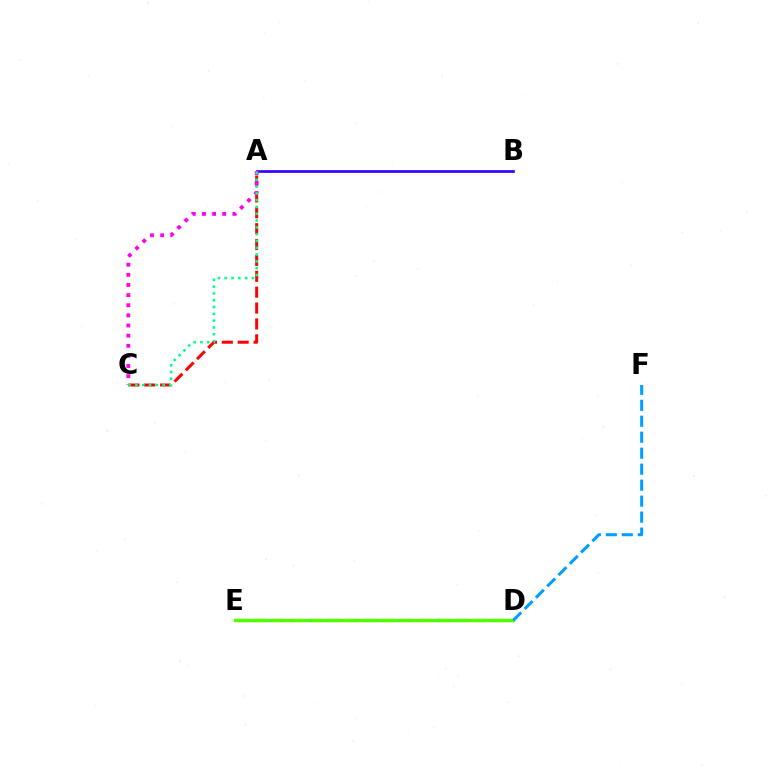{('A', 'C'): [{'color': '#ff0000', 'line_style': 'dashed', 'thickness': 2.16}, {'color': '#ff00ed', 'line_style': 'dotted', 'thickness': 2.75}, {'color': '#00ff86', 'line_style': 'dotted', 'thickness': 1.85}], ('A', 'B'): [{'color': '#3700ff', 'line_style': 'solid', 'thickness': 1.95}], ('D', 'E'): [{'color': '#ffd500', 'line_style': 'dashed', 'thickness': 2.49}, {'color': '#4fff00', 'line_style': 'solid', 'thickness': 2.39}], ('D', 'F'): [{'color': '#009eff', 'line_style': 'dashed', 'thickness': 2.17}]}